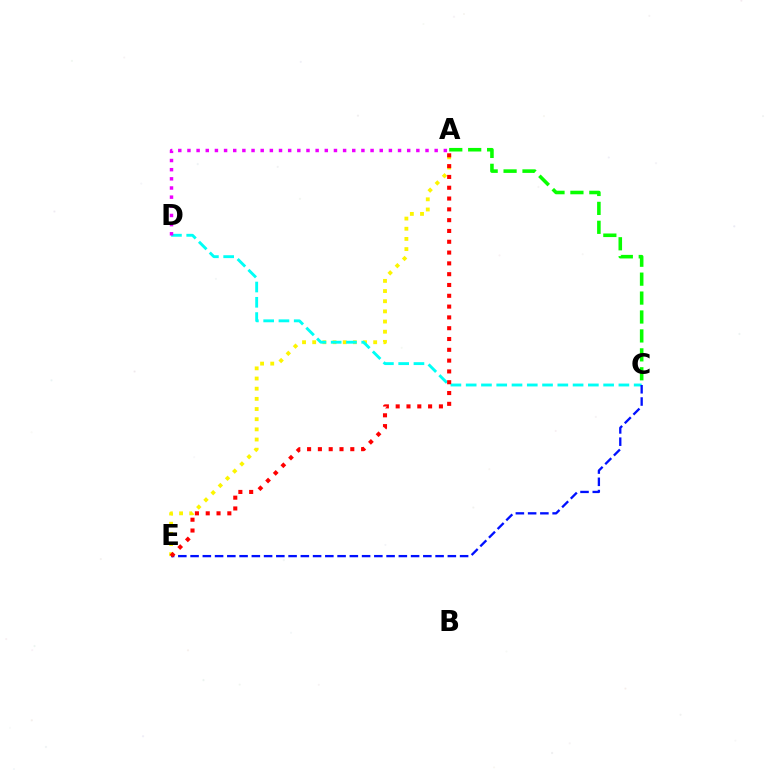{('A', 'E'): [{'color': '#fcf500', 'line_style': 'dotted', 'thickness': 2.76}, {'color': '#ff0000', 'line_style': 'dotted', 'thickness': 2.94}], ('A', 'C'): [{'color': '#08ff00', 'line_style': 'dashed', 'thickness': 2.57}], ('C', 'D'): [{'color': '#00fff6', 'line_style': 'dashed', 'thickness': 2.07}], ('C', 'E'): [{'color': '#0010ff', 'line_style': 'dashed', 'thickness': 1.66}], ('A', 'D'): [{'color': '#ee00ff', 'line_style': 'dotted', 'thickness': 2.49}]}